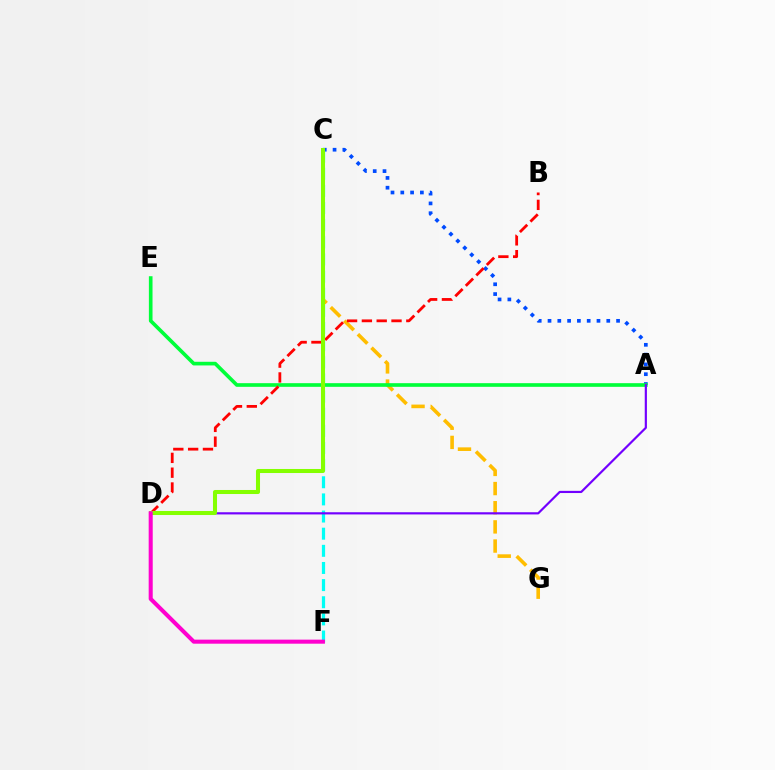{('A', 'C'): [{'color': '#004bff', 'line_style': 'dotted', 'thickness': 2.66}], ('C', 'F'): [{'color': '#00fff6', 'line_style': 'dashed', 'thickness': 2.33}], ('C', 'G'): [{'color': '#ffbd00', 'line_style': 'dashed', 'thickness': 2.6}], ('A', 'E'): [{'color': '#00ff39', 'line_style': 'solid', 'thickness': 2.63}], ('B', 'D'): [{'color': '#ff0000', 'line_style': 'dashed', 'thickness': 2.01}], ('A', 'D'): [{'color': '#7200ff', 'line_style': 'solid', 'thickness': 1.57}], ('C', 'D'): [{'color': '#84ff00', 'line_style': 'solid', 'thickness': 2.91}], ('D', 'F'): [{'color': '#ff00cf', 'line_style': 'solid', 'thickness': 2.92}]}